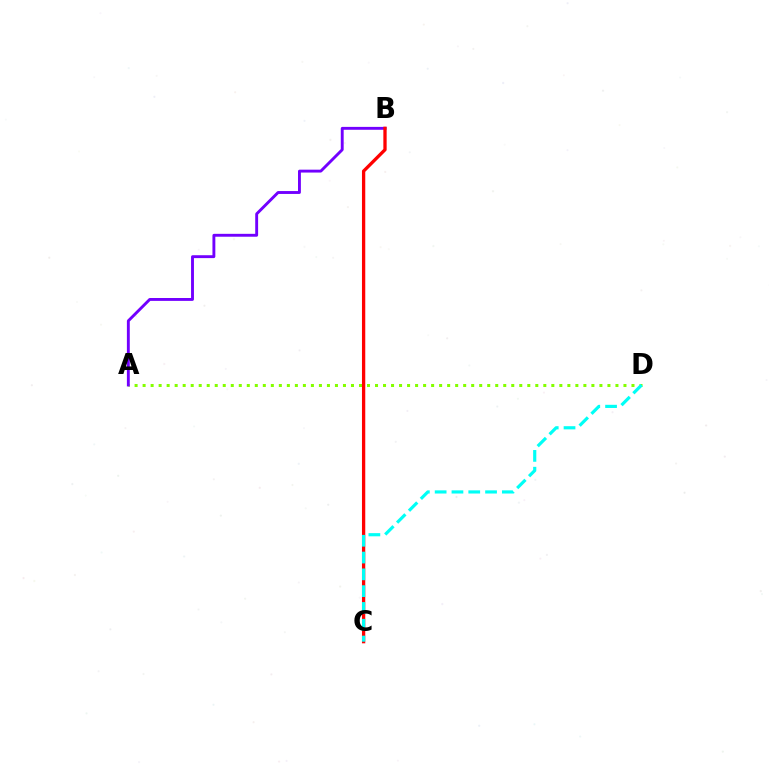{('A', 'D'): [{'color': '#84ff00', 'line_style': 'dotted', 'thickness': 2.18}], ('A', 'B'): [{'color': '#7200ff', 'line_style': 'solid', 'thickness': 2.08}], ('B', 'C'): [{'color': '#ff0000', 'line_style': 'solid', 'thickness': 2.37}], ('C', 'D'): [{'color': '#00fff6', 'line_style': 'dashed', 'thickness': 2.28}]}